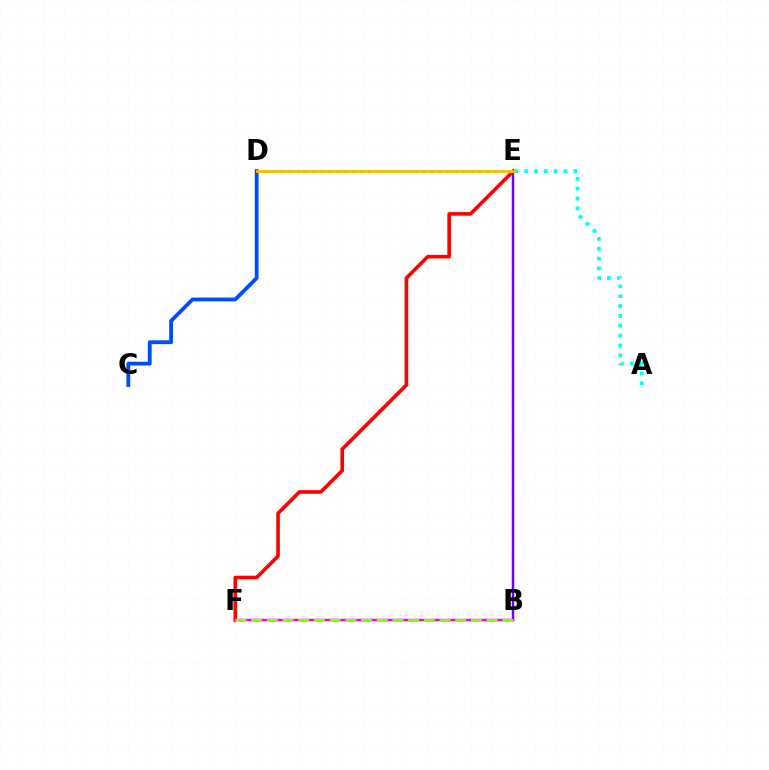{('B', 'E'): [{'color': '#7200ff', 'line_style': 'solid', 'thickness': 1.78}], ('C', 'D'): [{'color': '#004bff', 'line_style': 'solid', 'thickness': 2.75}], ('E', 'F'): [{'color': '#ff0000', 'line_style': 'solid', 'thickness': 2.61}], ('B', 'F'): [{'color': '#ff00cf', 'line_style': 'solid', 'thickness': 1.78}, {'color': '#84ff00', 'line_style': 'dashed', 'thickness': 2.13}], ('A', 'E'): [{'color': '#00fff6', 'line_style': 'dotted', 'thickness': 2.68}], ('D', 'E'): [{'color': '#00ff39', 'line_style': 'dotted', 'thickness': 2.14}, {'color': '#ffbd00', 'line_style': 'solid', 'thickness': 2.01}]}